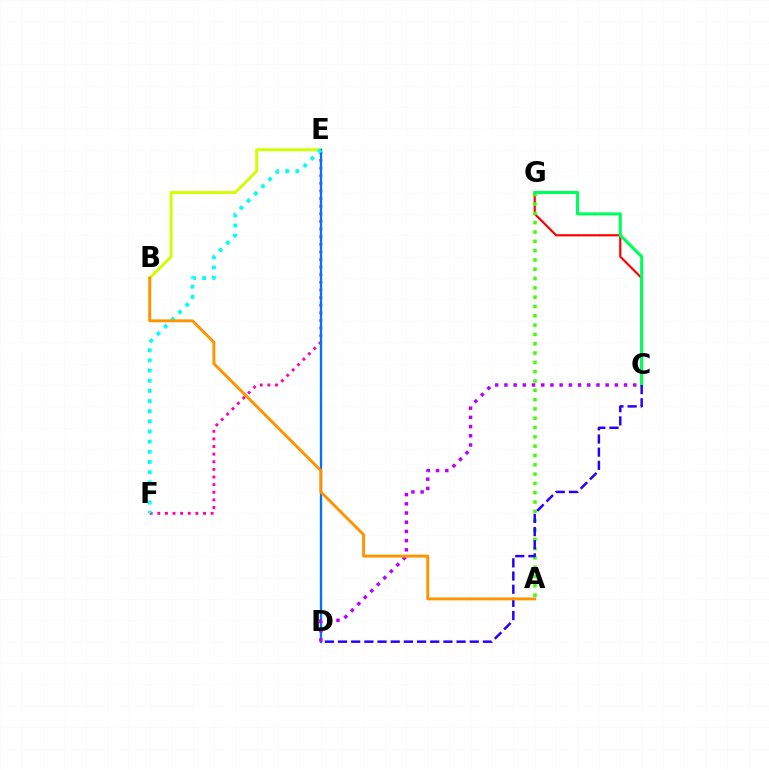{('C', 'G'): [{'color': '#ff0000', 'line_style': 'solid', 'thickness': 1.57}, {'color': '#00ff5c', 'line_style': 'solid', 'thickness': 2.23}], ('A', 'G'): [{'color': '#3dff00', 'line_style': 'dotted', 'thickness': 2.53}], ('B', 'E'): [{'color': '#d1ff00', 'line_style': 'solid', 'thickness': 2.1}], ('E', 'F'): [{'color': '#ff00ac', 'line_style': 'dotted', 'thickness': 2.07}, {'color': '#00fff6', 'line_style': 'dotted', 'thickness': 2.76}], ('D', 'E'): [{'color': '#0074ff', 'line_style': 'solid', 'thickness': 1.68}], ('C', 'D'): [{'color': '#2500ff', 'line_style': 'dashed', 'thickness': 1.79}, {'color': '#b900ff', 'line_style': 'dotted', 'thickness': 2.5}], ('A', 'B'): [{'color': '#ff9400', 'line_style': 'solid', 'thickness': 2.11}]}